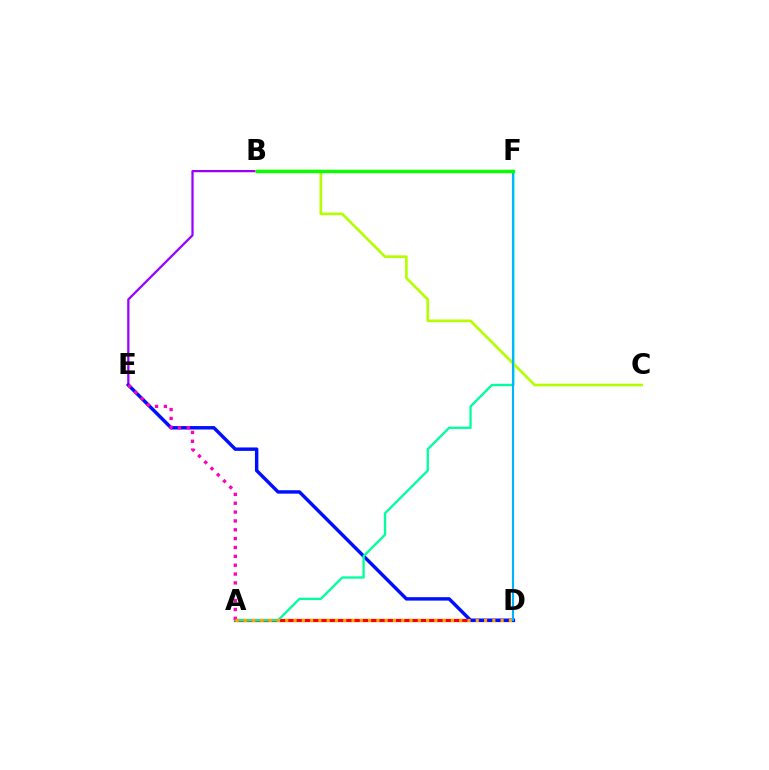{('B', 'E'): [{'color': '#9b00ff', 'line_style': 'solid', 'thickness': 1.63}], ('A', 'D'): [{'color': '#ff0000', 'line_style': 'solid', 'thickness': 2.31}, {'color': '#ffa500', 'line_style': 'dotted', 'thickness': 2.25}], ('D', 'E'): [{'color': '#0010ff', 'line_style': 'solid', 'thickness': 2.47}], ('A', 'F'): [{'color': '#00ff9d', 'line_style': 'solid', 'thickness': 1.66}], ('B', 'C'): [{'color': '#b3ff00', 'line_style': 'solid', 'thickness': 1.92}], ('D', 'F'): [{'color': '#00b5ff', 'line_style': 'solid', 'thickness': 1.53}], ('A', 'E'): [{'color': '#ff00bd', 'line_style': 'dotted', 'thickness': 2.41}], ('B', 'F'): [{'color': '#08ff00', 'line_style': 'solid', 'thickness': 2.45}]}